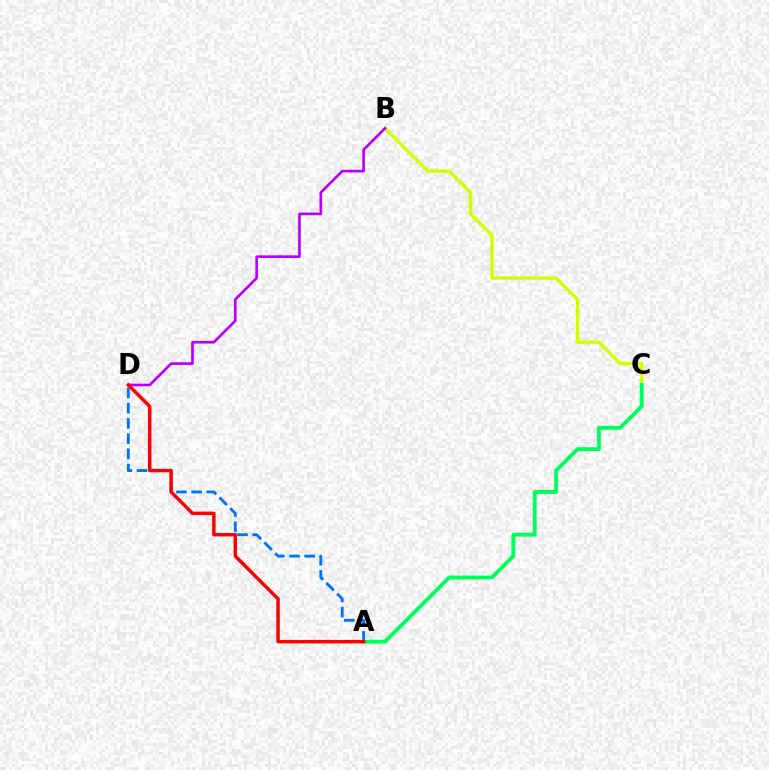{('A', 'D'): [{'color': '#0074ff', 'line_style': 'dashed', 'thickness': 2.07}, {'color': '#ff0000', 'line_style': 'solid', 'thickness': 2.48}], ('B', 'C'): [{'color': '#d1ff00', 'line_style': 'solid', 'thickness': 2.44}], ('A', 'C'): [{'color': '#00ff5c', 'line_style': 'solid', 'thickness': 2.78}], ('B', 'D'): [{'color': '#b900ff', 'line_style': 'solid', 'thickness': 1.92}]}